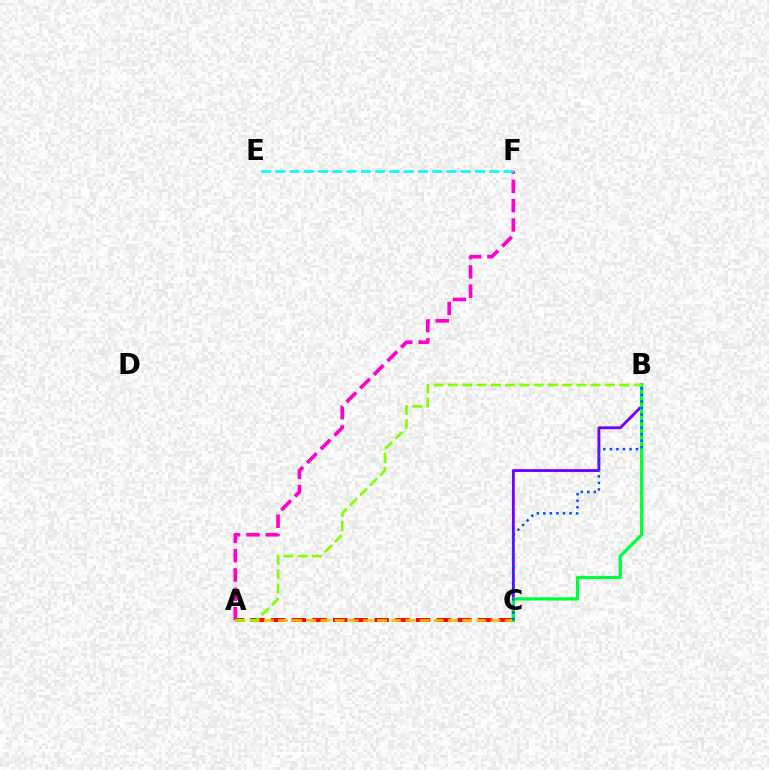{('A', 'C'): [{'color': '#ff0000', 'line_style': 'dashed', 'thickness': 2.81}, {'color': '#ffbd00', 'line_style': 'dashed', 'thickness': 1.92}], ('B', 'C'): [{'color': '#7200ff', 'line_style': 'solid', 'thickness': 2.05}, {'color': '#00ff39', 'line_style': 'solid', 'thickness': 2.33}, {'color': '#004bff', 'line_style': 'dotted', 'thickness': 1.78}], ('A', 'F'): [{'color': '#ff00cf', 'line_style': 'dashed', 'thickness': 2.62}], ('E', 'F'): [{'color': '#00fff6', 'line_style': 'dashed', 'thickness': 1.94}], ('A', 'B'): [{'color': '#84ff00', 'line_style': 'dashed', 'thickness': 1.94}]}